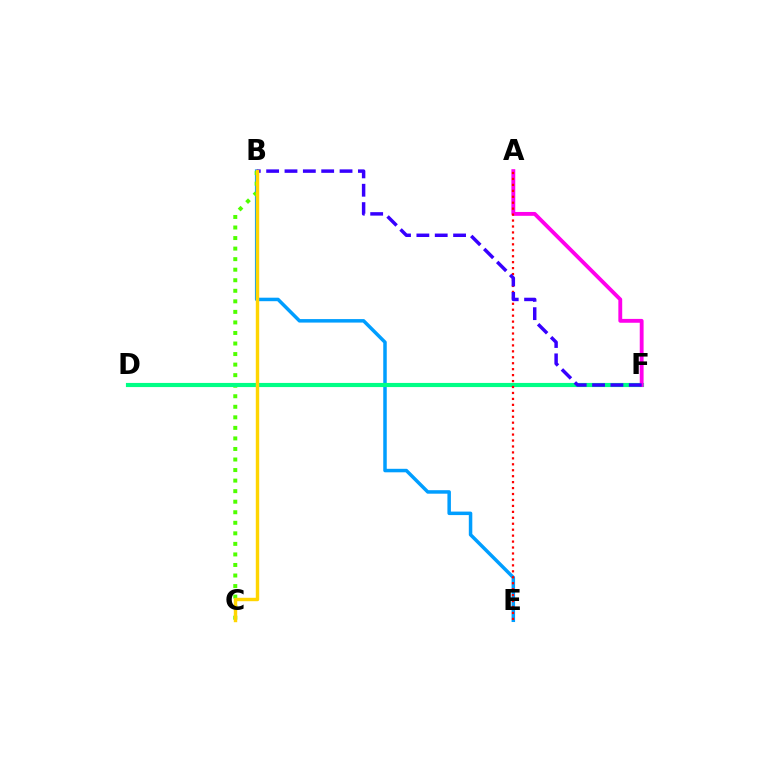{('B', 'E'): [{'color': '#009eff', 'line_style': 'solid', 'thickness': 2.52}], ('B', 'C'): [{'color': '#4fff00', 'line_style': 'dotted', 'thickness': 2.87}, {'color': '#ffd500', 'line_style': 'solid', 'thickness': 2.47}], ('D', 'F'): [{'color': '#00ff86', 'line_style': 'solid', 'thickness': 2.98}], ('A', 'F'): [{'color': '#ff00ed', 'line_style': 'solid', 'thickness': 2.77}], ('A', 'E'): [{'color': '#ff0000', 'line_style': 'dotted', 'thickness': 1.62}], ('B', 'F'): [{'color': '#3700ff', 'line_style': 'dashed', 'thickness': 2.49}]}